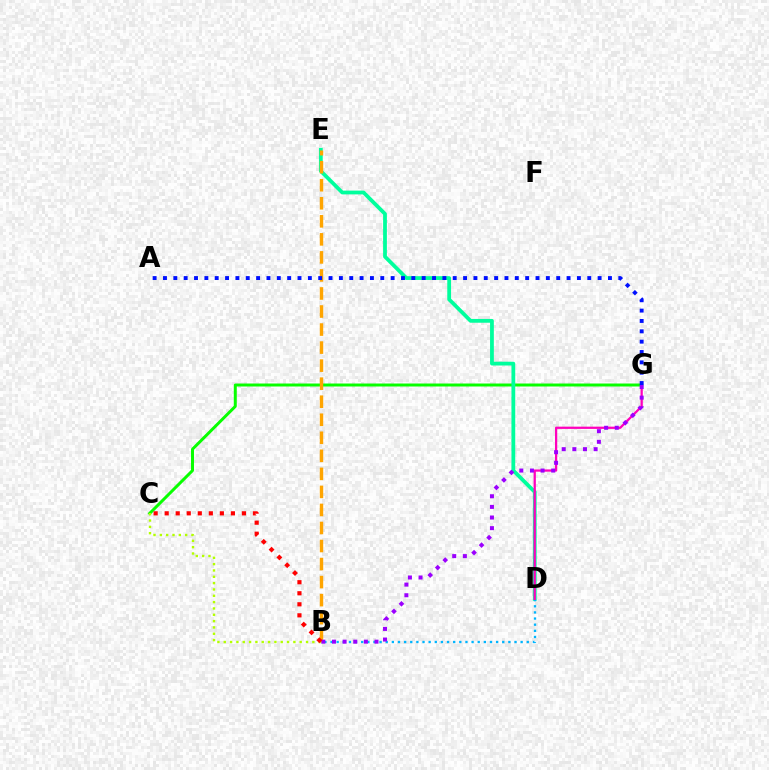{('C', 'G'): [{'color': '#08ff00', 'line_style': 'solid', 'thickness': 2.15}], ('D', 'E'): [{'color': '#00ff9d', 'line_style': 'solid', 'thickness': 2.72}], ('B', 'E'): [{'color': '#ffa500', 'line_style': 'dashed', 'thickness': 2.45}], ('B', 'D'): [{'color': '#00b5ff', 'line_style': 'dotted', 'thickness': 1.67}], ('D', 'G'): [{'color': '#ff00bd', 'line_style': 'solid', 'thickness': 1.62}], ('B', 'G'): [{'color': '#9b00ff', 'line_style': 'dotted', 'thickness': 2.89}], ('B', 'C'): [{'color': '#b3ff00', 'line_style': 'dotted', 'thickness': 1.72}, {'color': '#ff0000', 'line_style': 'dotted', 'thickness': 3.0}], ('A', 'G'): [{'color': '#0010ff', 'line_style': 'dotted', 'thickness': 2.81}]}